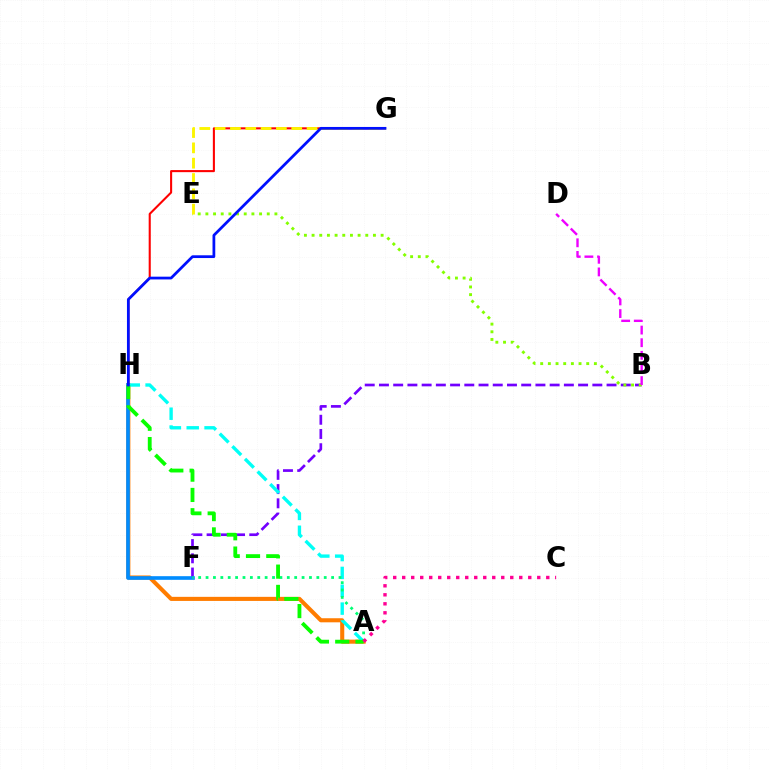{('A', 'H'): [{'color': '#ff7c00', 'line_style': 'solid', 'thickness': 2.94}, {'color': '#00fff6', 'line_style': 'dashed', 'thickness': 2.42}, {'color': '#08ff00', 'line_style': 'dashed', 'thickness': 2.76}], ('G', 'H'): [{'color': '#ff0000', 'line_style': 'solid', 'thickness': 1.5}, {'color': '#0010ff', 'line_style': 'solid', 'thickness': 1.98}], ('B', 'F'): [{'color': '#7200ff', 'line_style': 'dashed', 'thickness': 1.93}], ('B', 'E'): [{'color': '#84ff00', 'line_style': 'dotted', 'thickness': 2.08}], ('B', 'D'): [{'color': '#ee00ff', 'line_style': 'dashed', 'thickness': 1.72}], ('E', 'G'): [{'color': '#fcf500', 'line_style': 'dashed', 'thickness': 2.08}], ('F', 'H'): [{'color': '#008cff', 'line_style': 'solid', 'thickness': 2.63}], ('A', 'F'): [{'color': '#00ff74', 'line_style': 'dotted', 'thickness': 2.01}], ('A', 'C'): [{'color': '#ff0094', 'line_style': 'dotted', 'thickness': 2.45}]}